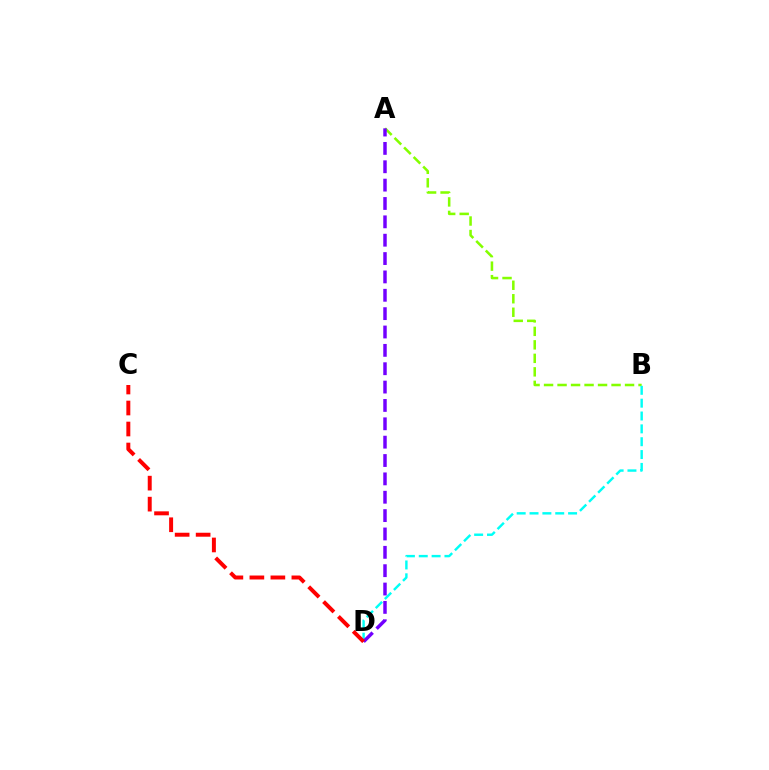{('A', 'B'): [{'color': '#84ff00', 'line_style': 'dashed', 'thickness': 1.83}], ('B', 'D'): [{'color': '#00fff6', 'line_style': 'dashed', 'thickness': 1.75}], ('A', 'D'): [{'color': '#7200ff', 'line_style': 'dashed', 'thickness': 2.49}], ('C', 'D'): [{'color': '#ff0000', 'line_style': 'dashed', 'thickness': 2.85}]}